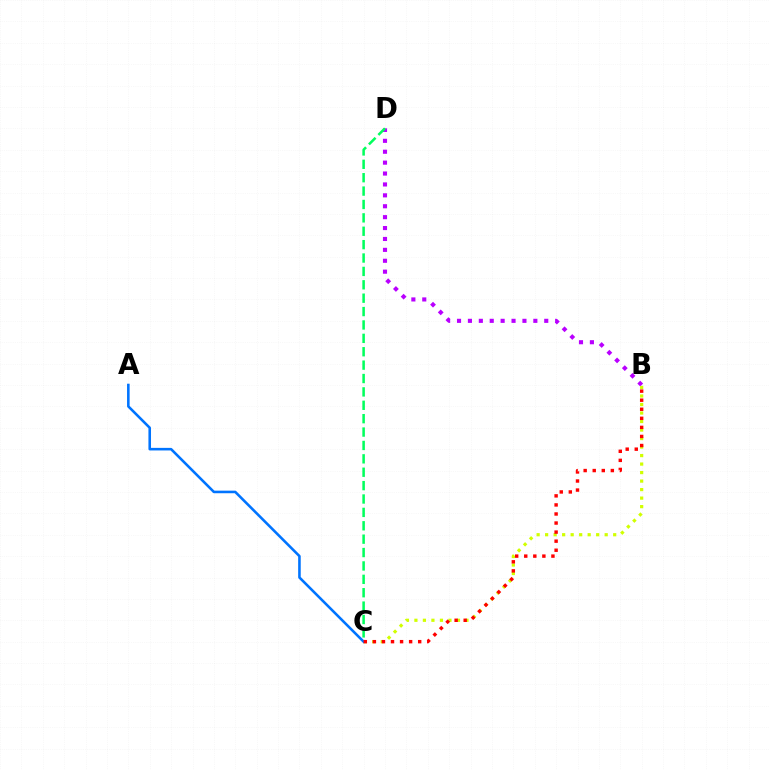{('B', 'D'): [{'color': '#b900ff', 'line_style': 'dotted', 'thickness': 2.96}], ('B', 'C'): [{'color': '#d1ff00', 'line_style': 'dotted', 'thickness': 2.31}, {'color': '#ff0000', 'line_style': 'dotted', 'thickness': 2.46}], ('C', 'D'): [{'color': '#00ff5c', 'line_style': 'dashed', 'thickness': 1.82}], ('A', 'C'): [{'color': '#0074ff', 'line_style': 'solid', 'thickness': 1.86}]}